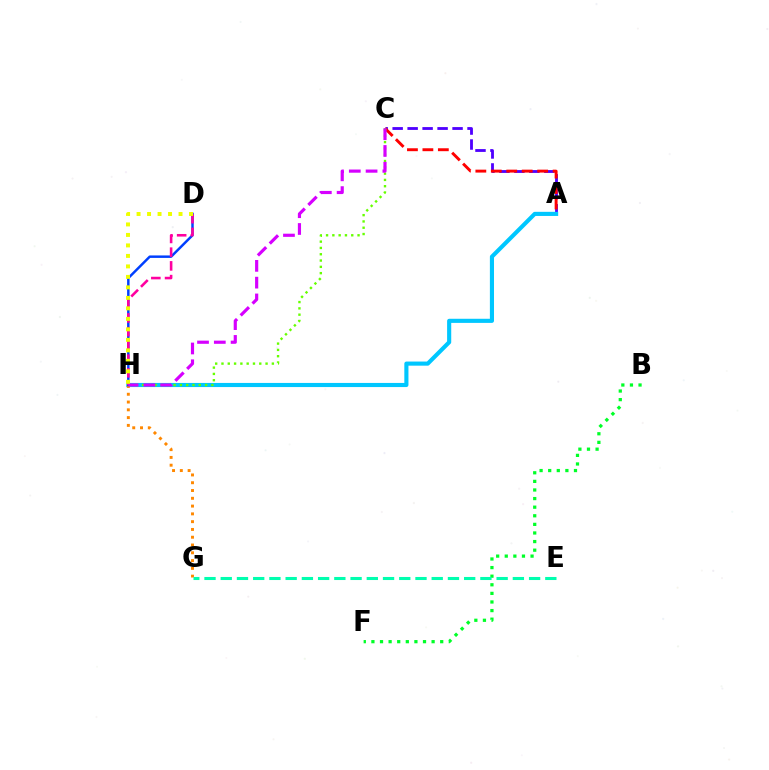{('A', 'C'): [{'color': '#4f00ff', 'line_style': 'dashed', 'thickness': 2.03}, {'color': '#ff0000', 'line_style': 'dashed', 'thickness': 2.1}], ('A', 'H'): [{'color': '#00c7ff', 'line_style': 'solid', 'thickness': 2.97}], ('B', 'F'): [{'color': '#00ff27', 'line_style': 'dotted', 'thickness': 2.34}], ('G', 'H'): [{'color': '#ff8800', 'line_style': 'dotted', 'thickness': 2.11}], ('E', 'G'): [{'color': '#00ffaf', 'line_style': 'dashed', 'thickness': 2.2}], ('C', 'H'): [{'color': '#66ff00', 'line_style': 'dotted', 'thickness': 1.71}, {'color': '#d600ff', 'line_style': 'dashed', 'thickness': 2.28}], ('D', 'H'): [{'color': '#003fff', 'line_style': 'solid', 'thickness': 1.78}, {'color': '#ff00a0', 'line_style': 'dashed', 'thickness': 1.86}, {'color': '#eeff00', 'line_style': 'dotted', 'thickness': 2.85}]}